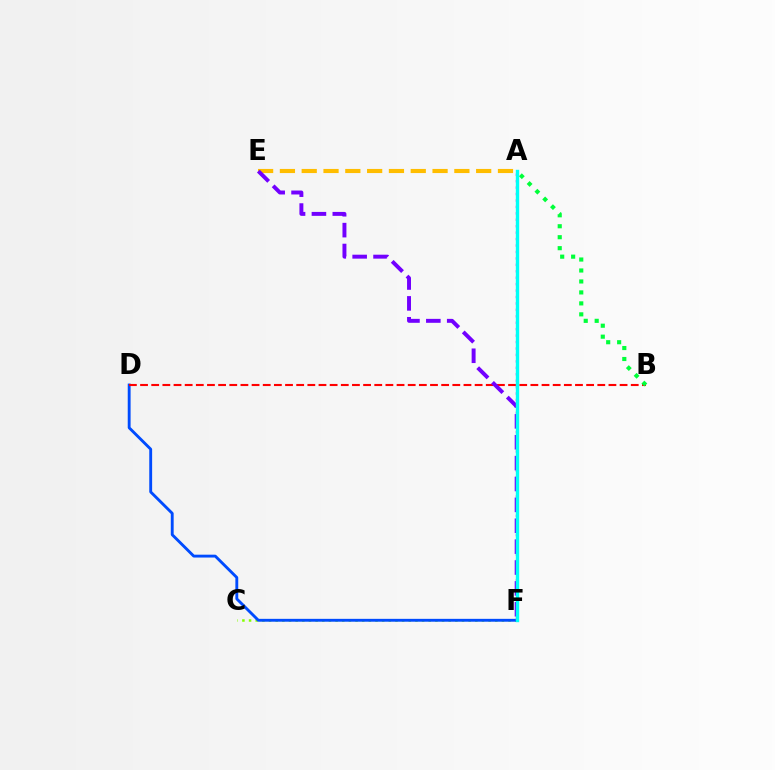{('C', 'F'): [{'color': '#84ff00', 'line_style': 'dotted', 'thickness': 1.81}], ('A', 'E'): [{'color': '#ffbd00', 'line_style': 'dashed', 'thickness': 2.96}], ('D', 'F'): [{'color': '#004bff', 'line_style': 'solid', 'thickness': 2.06}], ('A', 'F'): [{'color': '#ff00cf', 'line_style': 'dotted', 'thickness': 1.75}, {'color': '#00fff6', 'line_style': 'solid', 'thickness': 2.44}], ('B', 'D'): [{'color': '#ff0000', 'line_style': 'dashed', 'thickness': 1.51}], ('E', 'F'): [{'color': '#7200ff', 'line_style': 'dashed', 'thickness': 2.84}], ('A', 'B'): [{'color': '#00ff39', 'line_style': 'dotted', 'thickness': 2.98}]}